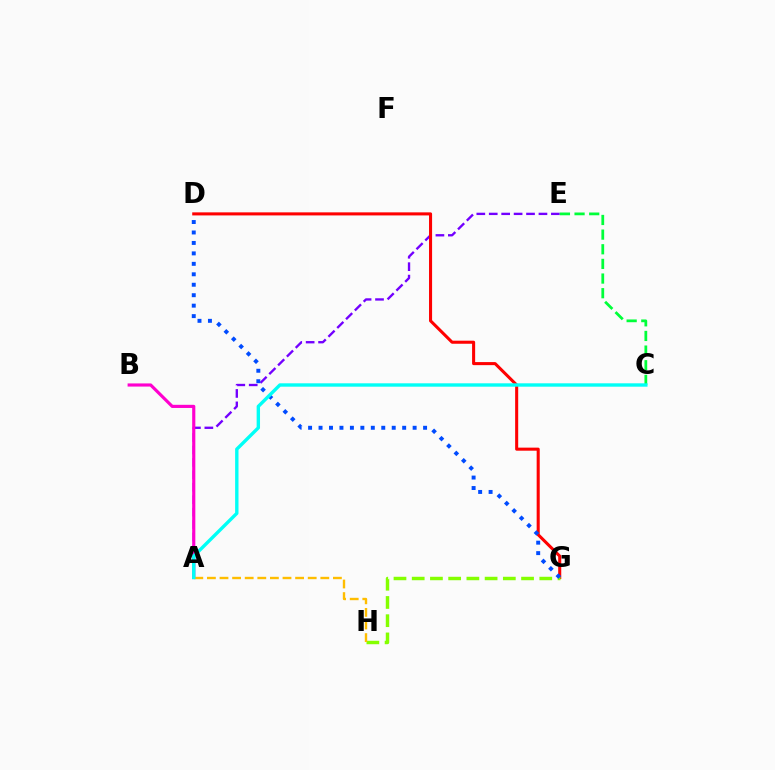{('A', 'E'): [{'color': '#7200ff', 'line_style': 'dashed', 'thickness': 1.69}], ('D', 'G'): [{'color': '#ff0000', 'line_style': 'solid', 'thickness': 2.2}, {'color': '#004bff', 'line_style': 'dotted', 'thickness': 2.84}], ('A', 'B'): [{'color': '#ff00cf', 'line_style': 'solid', 'thickness': 2.27}], ('G', 'H'): [{'color': '#84ff00', 'line_style': 'dashed', 'thickness': 2.48}], ('C', 'E'): [{'color': '#00ff39', 'line_style': 'dashed', 'thickness': 1.99}], ('A', 'H'): [{'color': '#ffbd00', 'line_style': 'dashed', 'thickness': 1.71}], ('A', 'C'): [{'color': '#00fff6', 'line_style': 'solid', 'thickness': 2.43}]}